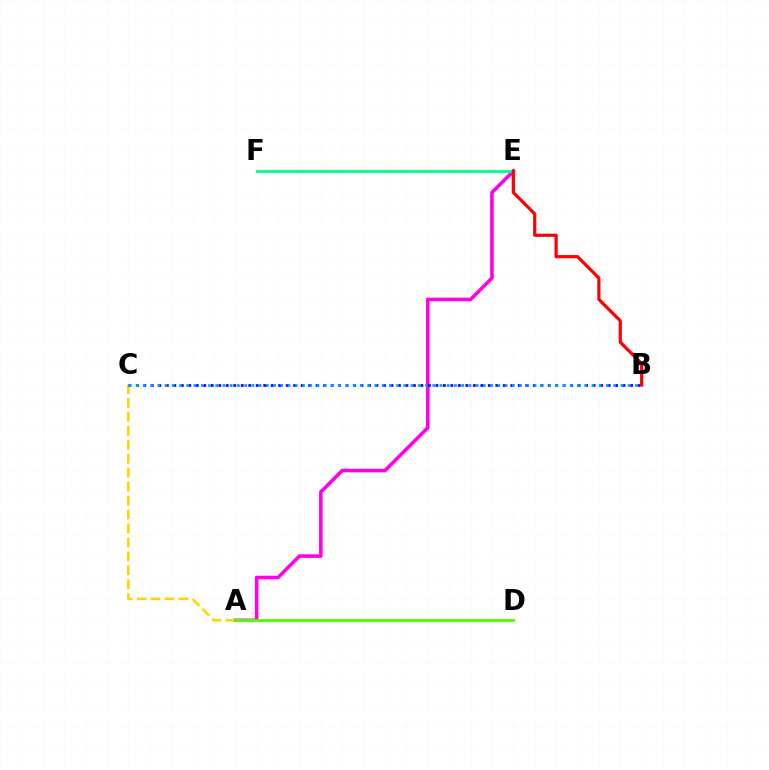{('A', 'E'): [{'color': '#ff00ed', 'line_style': 'solid', 'thickness': 2.57}], ('A', 'C'): [{'color': '#ffd500', 'line_style': 'dashed', 'thickness': 1.9}], ('B', 'C'): [{'color': '#3700ff', 'line_style': 'dotted', 'thickness': 2.03}, {'color': '#009eff', 'line_style': 'dotted', 'thickness': 1.97}], ('E', 'F'): [{'color': '#00ff86', 'line_style': 'solid', 'thickness': 2.05}], ('A', 'D'): [{'color': '#4fff00', 'line_style': 'solid', 'thickness': 2.11}], ('B', 'E'): [{'color': '#ff0000', 'line_style': 'solid', 'thickness': 2.3}]}